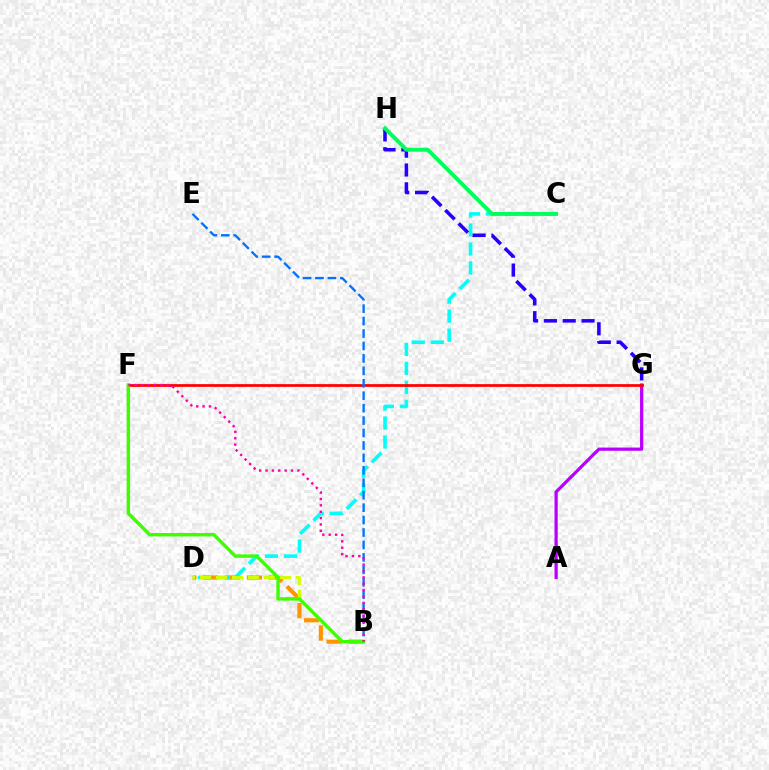{('B', 'D'): [{'color': '#ff9400', 'line_style': 'dashed', 'thickness': 2.97}, {'color': '#d1ff00', 'line_style': 'dashed', 'thickness': 2.17}], ('C', 'D'): [{'color': '#00fff6', 'line_style': 'dashed', 'thickness': 2.58}], ('A', 'G'): [{'color': '#b900ff', 'line_style': 'solid', 'thickness': 2.32}], ('G', 'H'): [{'color': '#2500ff', 'line_style': 'dashed', 'thickness': 2.56}], ('F', 'G'): [{'color': '#ff0000', 'line_style': 'solid', 'thickness': 1.98}], ('B', 'E'): [{'color': '#0074ff', 'line_style': 'dashed', 'thickness': 1.69}], ('C', 'H'): [{'color': '#00ff5c', 'line_style': 'solid', 'thickness': 2.84}], ('B', 'F'): [{'color': '#3dff00', 'line_style': 'solid', 'thickness': 2.46}, {'color': '#ff00ac', 'line_style': 'dotted', 'thickness': 1.73}]}